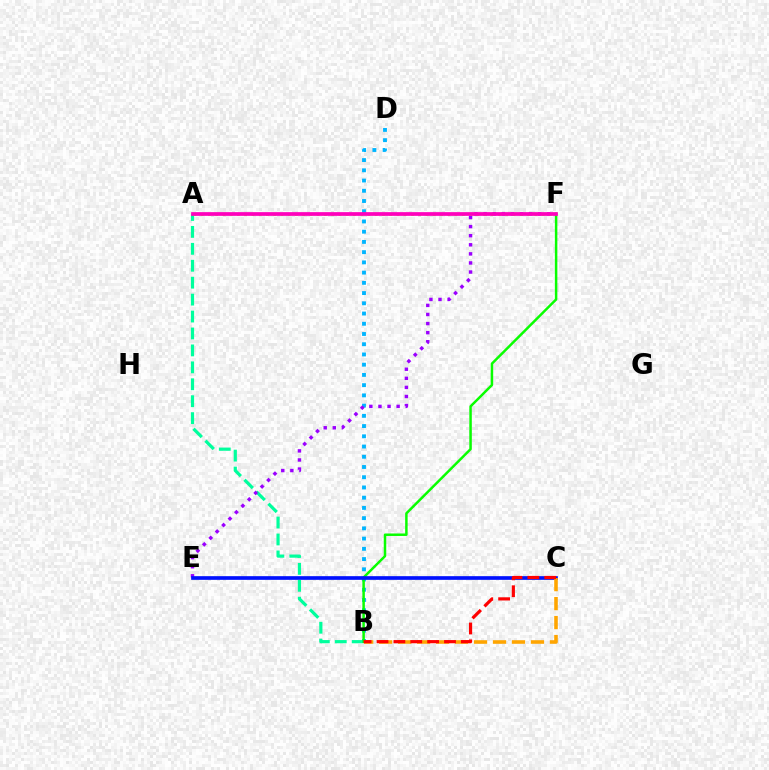{('A', 'B'): [{'color': '#00ff9d', 'line_style': 'dashed', 'thickness': 2.3}], ('B', 'D'): [{'color': '#00b5ff', 'line_style': 'dotted', 'thickness': 2.78}], ('E', 'F'): [{'color': '#9b00ff', 'line_style': 'dotted', 'thickness': 2.47}], ('A', 'F'): [{'color': '#b3ff00', 'line_style': 'dotted', 'thickness': 1.97}, {'color': '#ff00bd', 'line_style': 'solid', 'thickness': 2.68}], ('B', 'F'): [{'color': '#08ff00', 'line_style': 'solid', 'thickness': 1.79}], ('C', 'E'): [{'color': '#0010ff', 'line_style': 'solid', 'thickness': 2.64}], ('B', 'C'): [{'color': '#ffa500', 'line_style': 'dashed', 'thickness': 2.58}, {'color': '#ff0000', 'line_style': 'dashed', 'thickness': 2.29}]}